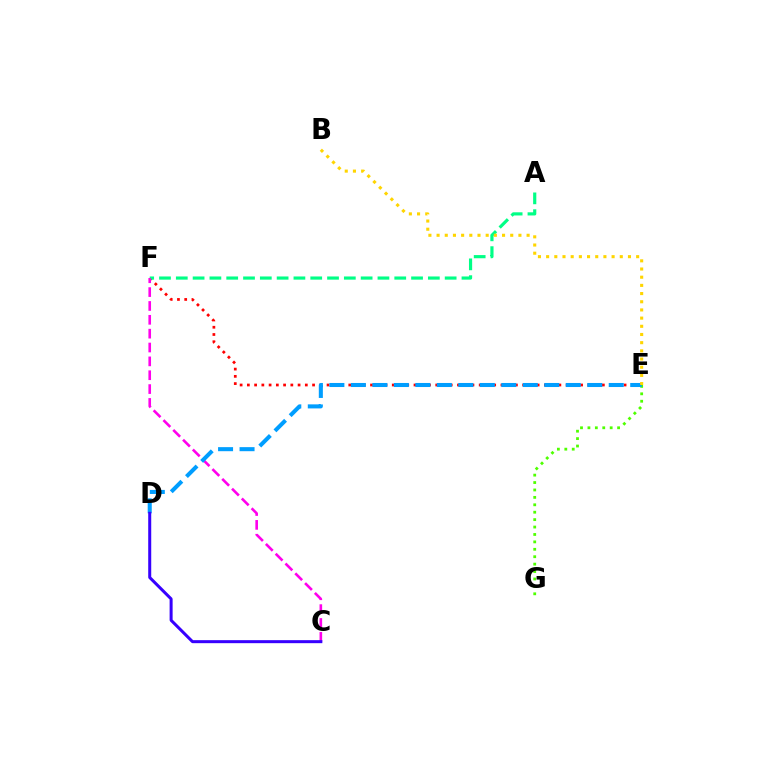{('E', 'F'): [{'color': '#ff0000', 'line_style': 'dotted', 'thickness': 1.97}], ('A', 'F'): [{'color': '#00ff86', 'line_style': 'dashed', 'thickness': 2.28}], ('E', 'G'): [{'color': '#4fff00', 'line_style': 'dotted', 'thickness': 2.02}], ('C', 'F'): [{'color': '#ff00ed', 'line_style': 'dashed', 'thickness': 1.88}], ('D', 'E'): [{'color': '#009eff', 'line_style': 'dashed', 'thickness': 2.92}], ('B', 'E'): [{'color': '#ffd500', 'line_style': 'dotted', 'thickness': 2.22}], ('C', 'D'): [{'color': '#3700ff', 'line_style': 'solid', 'thickness': 2.17}]}